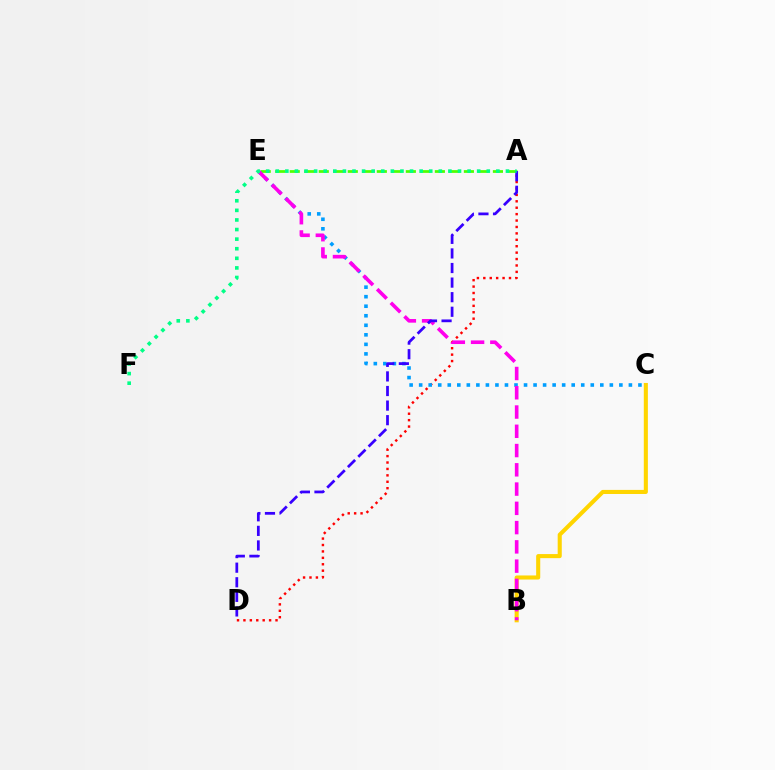{('A', 'E'): [{'color': '#4fff00', 'line_style': 'dashed', 'thickness': 1.97}], ('B', 'C'): [{'color': '#ffd500', 'line_style': 'solid', 'thickness': 2.94}], ('A', 'D'): [{'color': '#ff0000', 'line_style': 'dotted', 'thickness': 1.74}, {'color': '#3700ff', 'line_style': 'dashed', 'thickness': 1.98}], ('C', 'E'): [{'color': '#009eff', 'line_style': 'dotted', 'thickness': 2.59}], ('B', 'E'): [{'color': '#ff00ed', 'line_style': 'dashed', 'thickness': 2.62}], ('A', 'F'): [{'color': '#00ff86', 'line_style': 'dotted', 'thickness': 2.61}]}